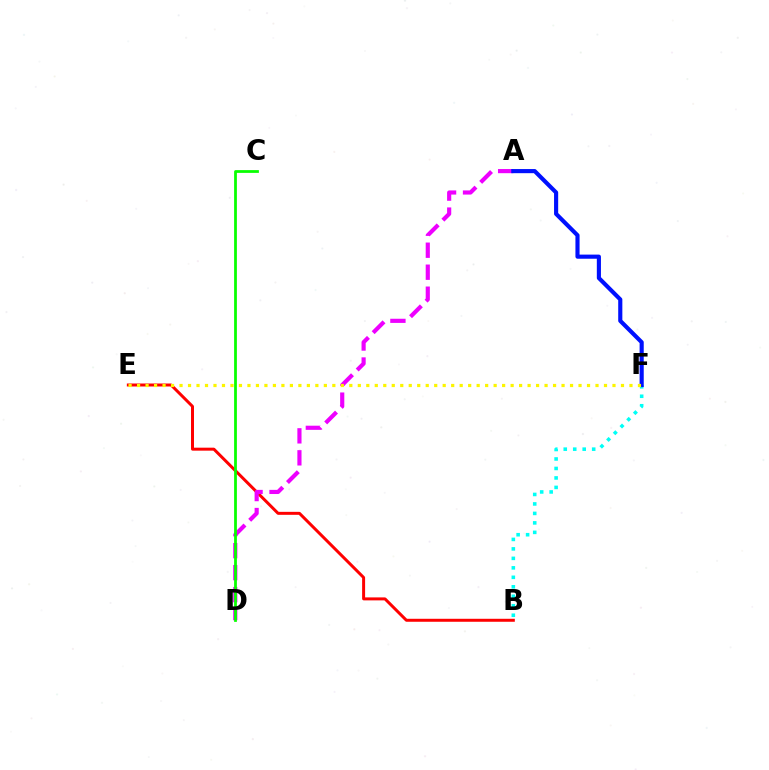{('B', 'E'): [{'color': '#ff0000', 'line_style': 'solid', 'thickness': 2.15}], ('B', 'F'): [{'color': '#00fff6', 'line_style': 'dotted', 'thickness': 2.58}], ('A', 'D'): [{'color': '#ee00ff', 'line_style': 'dashed', 'thickness': 2.99}], ('C', 'D'): [{'color': '#08ff00', 'line_style': 'solid', 'thickness': 1.99}], ('A', 'F'): [{'color': '#0010ff', 'line_style': 'solid', 'thickness': 2.97}], ('E', 'F'): [{'color': '#fcf500', 'line_style': 'dotted', 'thickness': 2.31}]}